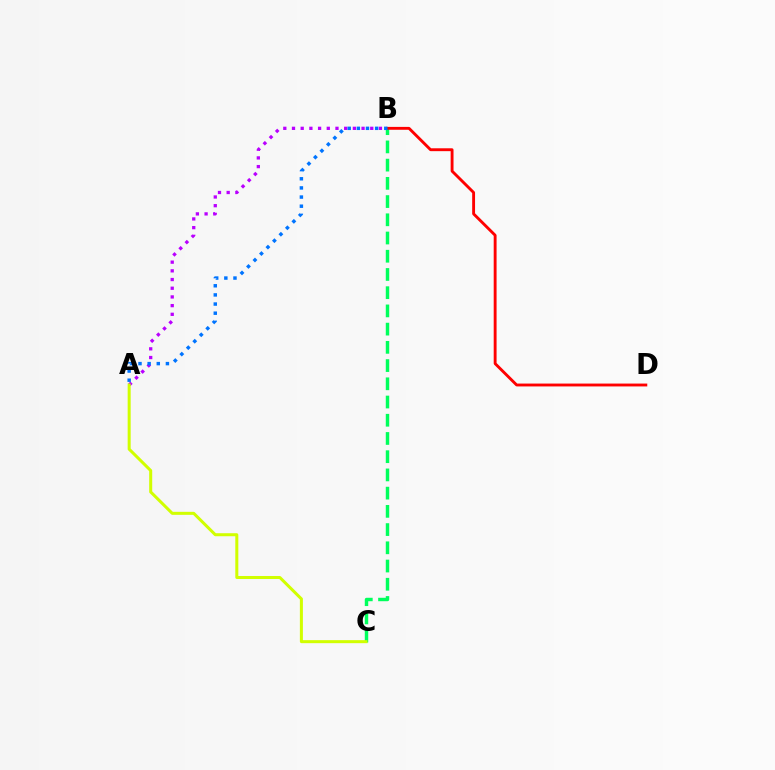{('A', 'B'): [{'color': '#b900ff', 'line_style': 'dotted', 'thickness': 2.36}, {'color': '#0074ff', 'line_style': 'dotted', 'thickness': 2.48}], ('B', 'C'): [{'color': '#00ff5c', 'line_style': 'dashed', 'thickness': 2.48}], ('B', 'D'): [{'color': '#ff0000', 'line_style': 'solid', 'thickness': 2.07}], ('A', 'C'): [{'color': '#d1ff00', 'line_style': 'solid', 'thickness': 2.17}]}